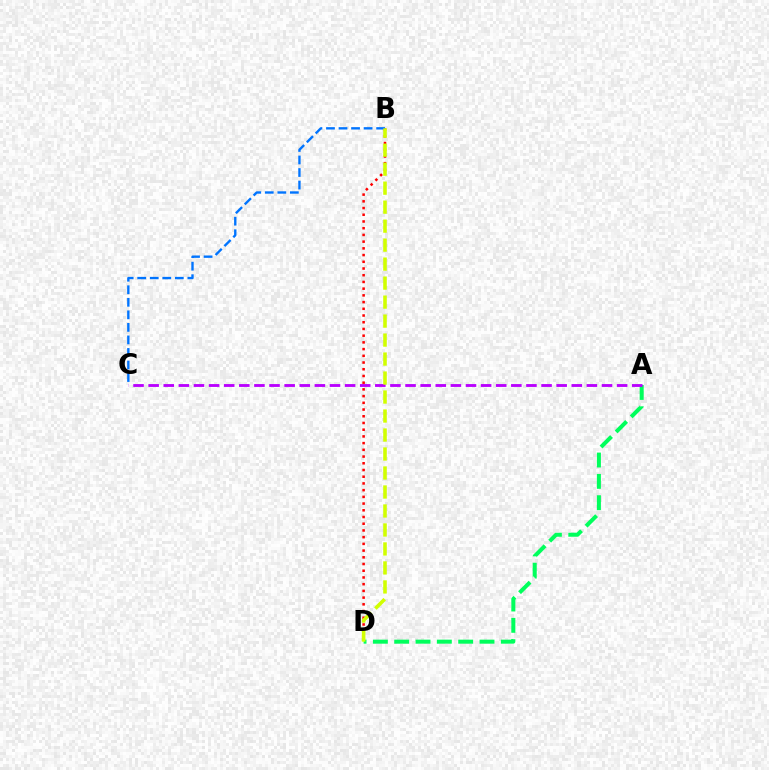{('A', 'D'): [{'color': '#00ff5c', 'line_style': 'dashed', 'thickness': 2.9}], ('A', 'C'): [{'color': '#b900ff', 'line_style': 'dashed', 'thickness': 2.05}], ('B', 'D'): [{'color': '#ff0000', 'line_style': 'dotted', 'thickness': 1.82}, {'color': '#d1ff00', 'line_style': 'dashed', 'thickness': 2.58}], ('B', 'C'): [{'color': '#0074ff', 'line_style': 'dashed', 'thickness': 1.7}]}